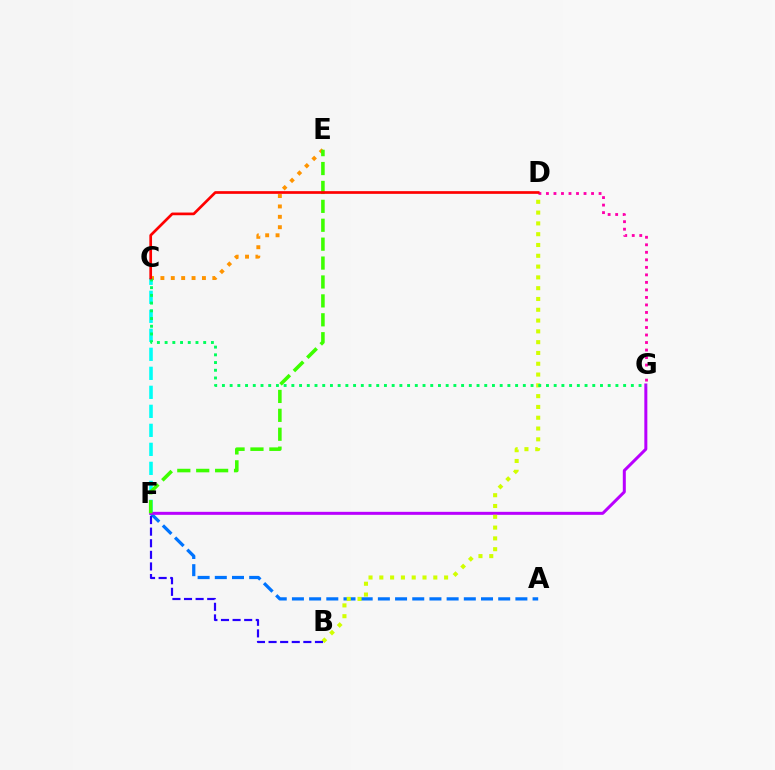{('C', 'F'): [{'color': '#00fff6', 'line_style': 'dashed', 'thickness': 2.58}], ('A', 'F'): [{'color': '#0074ff', 'line_style': 'dashed', 'thickness': 2.34}], ('C', 'E'): [{'color': '#ff9400', 'line_style': 'dotted', 'thickness': 2.82}], ('F', 'G'): [{'color': '#b900ff', 'line_style': 'solid', 'thickness': 2.16}], ('B', 'D'): [{'color': '#d1ff00', 'line_style': 'dotted', 'thickness': 2.93}], ('D', 'G'): [{'color': '#ff00ac', 'line_style': 'dotted', 'thickness': 2.04}], ('E', 'F'): [{'color': '#3dff00', 'line_style': 'dashed', 'thickness': 2.57}], ('C', 'G'): [{'color': '#00ff5c', 'line_style': 'dotted', 'thickness': 2.1}], ('C', 'D'): [{'color': '#ff0000', 'line_style': 'solid', 'thickness': 1.94}], ('B', 'F'): [{'color': '#2500ff', 'line_style': 'dashed', 'thickness': 1.58}]}